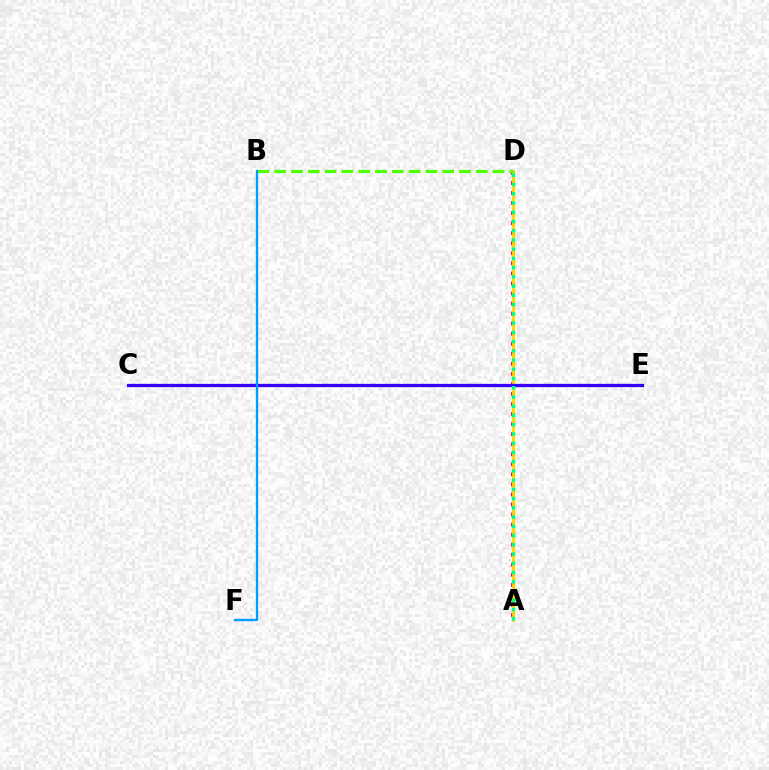{('A', 'D'): [{'color': '#ff0000', 'line_style': 'dotted', 'thickness': 2.73}, {'color': '#ffd500', 'line_style': 'solid', 'thickness': 2.01}, {'color': '#00ff86', 'line_style': 'dotted', 'thickness': 2.51}], ('C', 'E'): [{'color': '#ff00ed', 'line_style': 'dotted', 'thickness': 1.92}, {'color': '#3700ff', 'line_style': 'solid', 'thickness': 2.36}], ('B', 'D'): [{'color': '#4fff00', 'line_style': 'dashed', 'thickness': 2.28}], ('B', 'F'): [{'color': '#009eff', 'line_style': 'solid', 'thickness': 1.68}]}